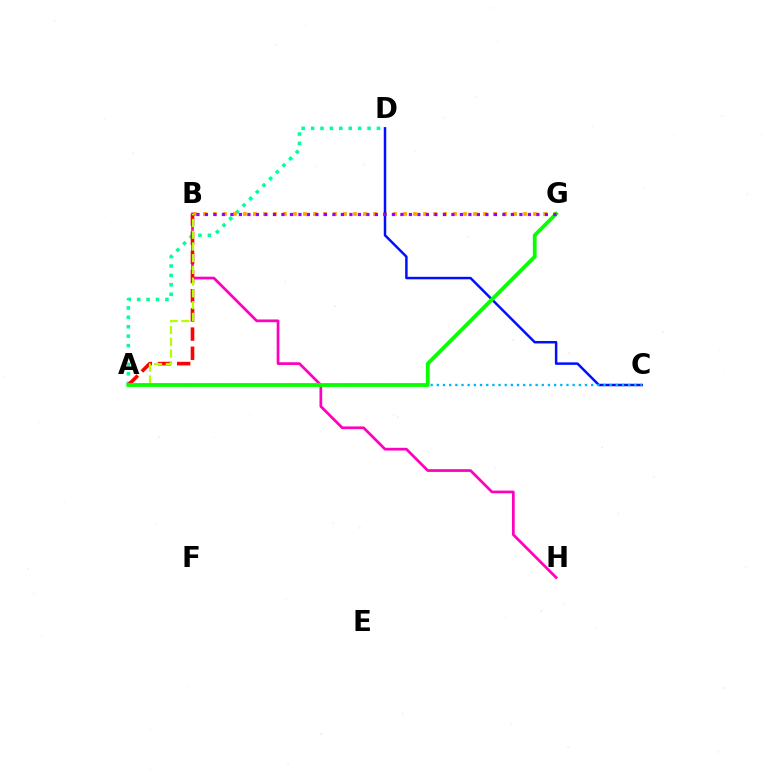{('A', 'D'): [{'color': '#00ff9d', 'line_style': 'dotted', 'thickness': 2.56}], ('B', 'H'): [{'color': '#ff00bd', 'line_style': 'solid', 'thickness': 1.96}], ('B', 'G'): [{'color': '#ffa500', 'line_style': 'dotted', 'thickness': 2.72}, {'color': '#9b00ff', 'line_style': 'dotted', 'thickness': 2.31}], ('C', 'D'): [{'color': '#0010ff', 'line_style': 'solid', 'thickness': 1.79}], ('A', 'B'): [{'color': '#ff0000', 'line_style': 'dashed', 'thickness': 2.6}, {'color': '#b3ff00', 'line_style': 'dashed', 'thickness': 1.59}], ('A', 'C'): [{'color': '#00b5ff', 'line_style': 'dotted', 'thickness': 1.68}], ('A', 'G'): [{'color': '#08ff00', 'line_style': 'solid', 'thickness': 2.73}]}